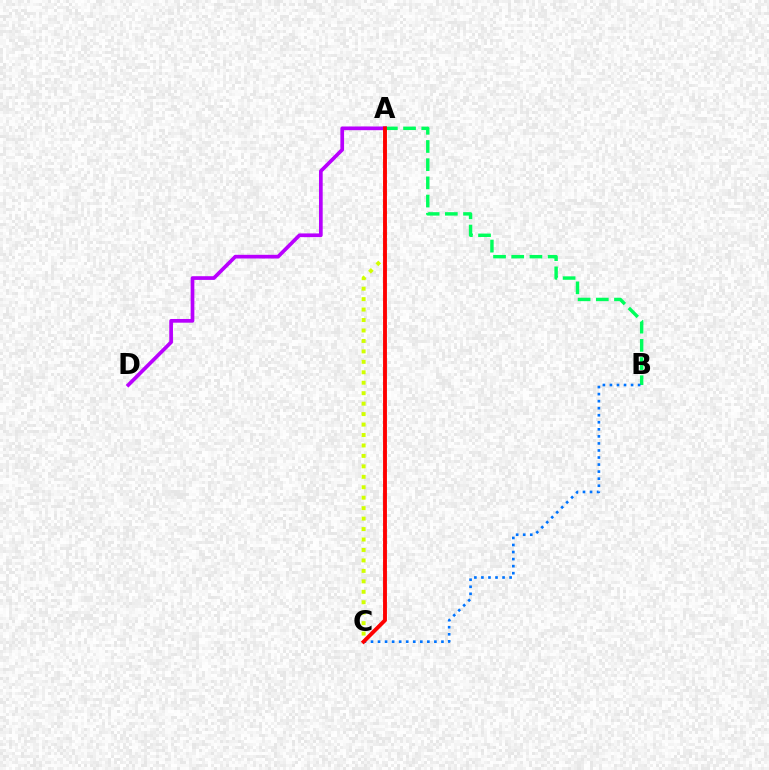{('A', 'B'): [{'color': '#00ff5c', 'line_style': 'dashed', 'thickness': 2.47}], ('B', 'C'): [{'color': '#0074ff', 'line_style': 'dotted', 'thickness': 1.91}], ('A', 'D'): [{'color': '#b900ff', 'line_style': 'solid', 'thickness': 2.66}], ('A', 'C'): [{'color': '#d1ff00', 'line_style': 'dotted', 'thickness': 2.84}, {'color': '#ff0000', 'line_style': 'solid', 'thickness': 2.8}]}